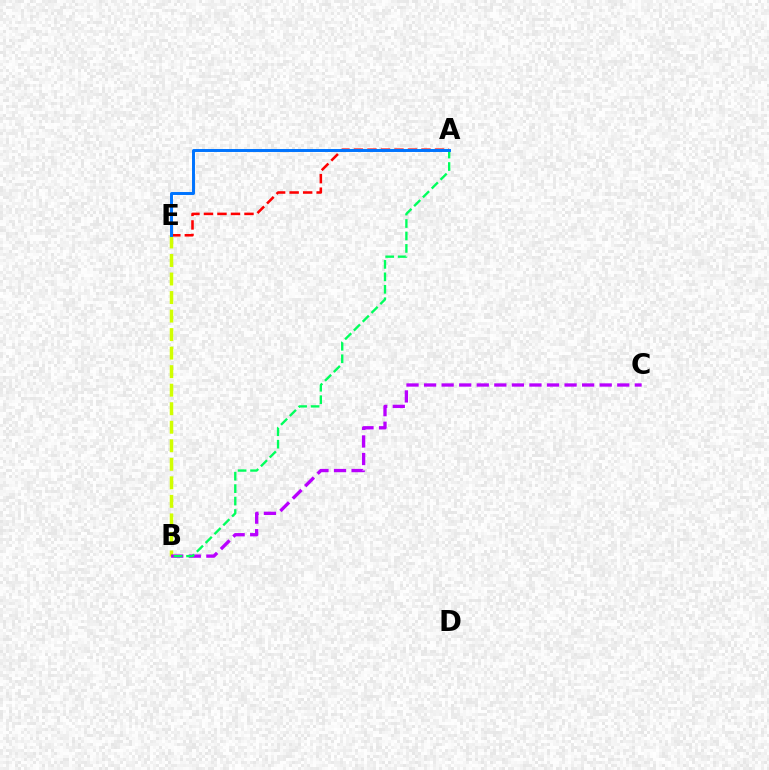{('B', 'E'): [{'color': '#d1ff00', 'line_style': 'dashed', 'thickness': 2.52}], ('A', 'E'): [{'color': '#ff0000', 'line_style': 'dashed', 'thickness': 1.83}, {'color': '#0074ff', 'line_style': 'solid', 'thickness': 2.13}], ('B', 'C'): [{'color': '#b900ff', 'line_style': 'dashed', 'thickness': 2.39}], ('A', 'B'): [{'color': '#00ff5c', 'line_style': 'dashed', 'thickness': 1.69}]}